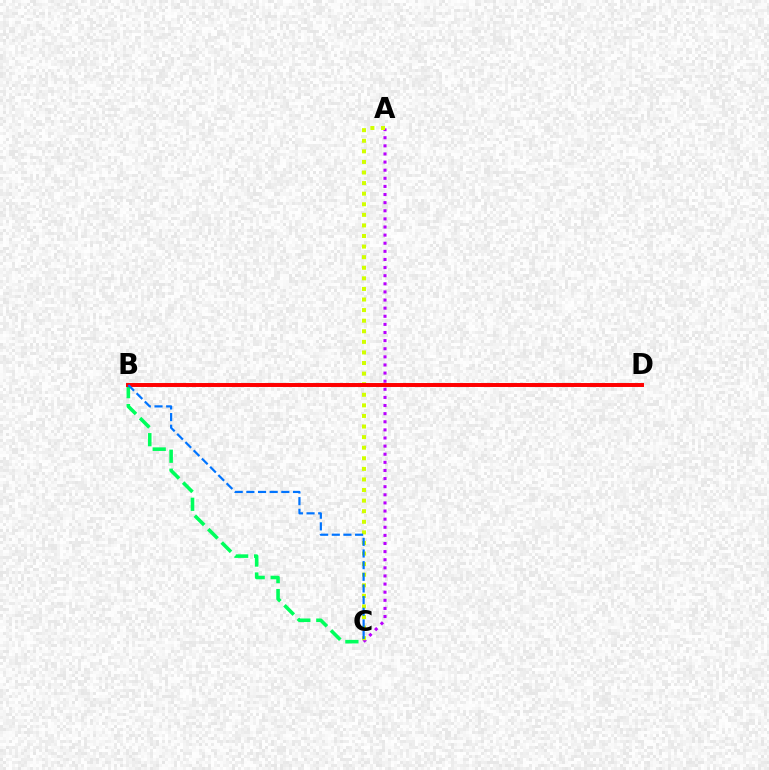{('A', 'C'): [{'color': '#b900ff', 'line_style': 'dotted', 'thickness': 2.2}, {'color': '#d1ff00', 'line_style': 'dotted', 'thickness': 2.88}], ('B', 'C'): [{'color': '#00ff5c', 'line_style': 'dashed', 'thickness': 2.58}, {'color': '#0074ff', 'line_style': 'dashed', 'thickness': 1.58}], ('B', 'D'): [{'color': '#ff0000', 'line_style': 'solid', 'thickness': 2.85}]}